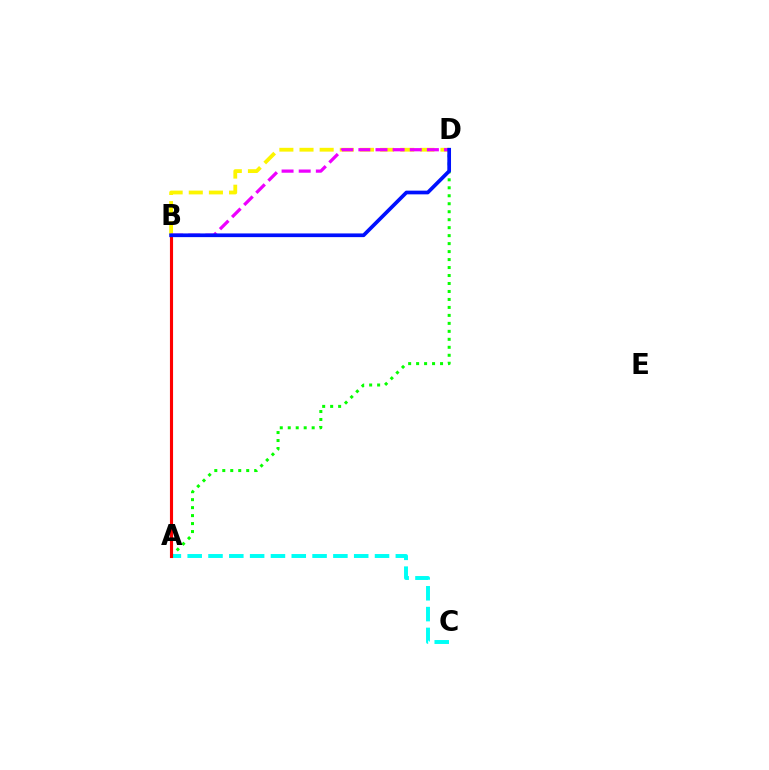{('A', 'D'): [{'color': '#08ff00', 'line_style': 'dotted', 'thickness': 2.17}], ('A', 'C'): [{'color': '#00fff6', 'line_style': 'dashed', 'thickness': 2.83}], ('A', 'B'): [{'color': '#ff0000', 'line_style': 'solid', 'thickness': 2.25}], ('B', 'D'): [{'color': '#fcf500', 'line_style': 'dashed', 'thickness': 2.74}, {'color': '#ee00ff', 'line_style': 'dashed', 'thickness': 2.33}, {'color': '#0010ff', 'line_style': 'solid', 'thickness': 2.67}]}